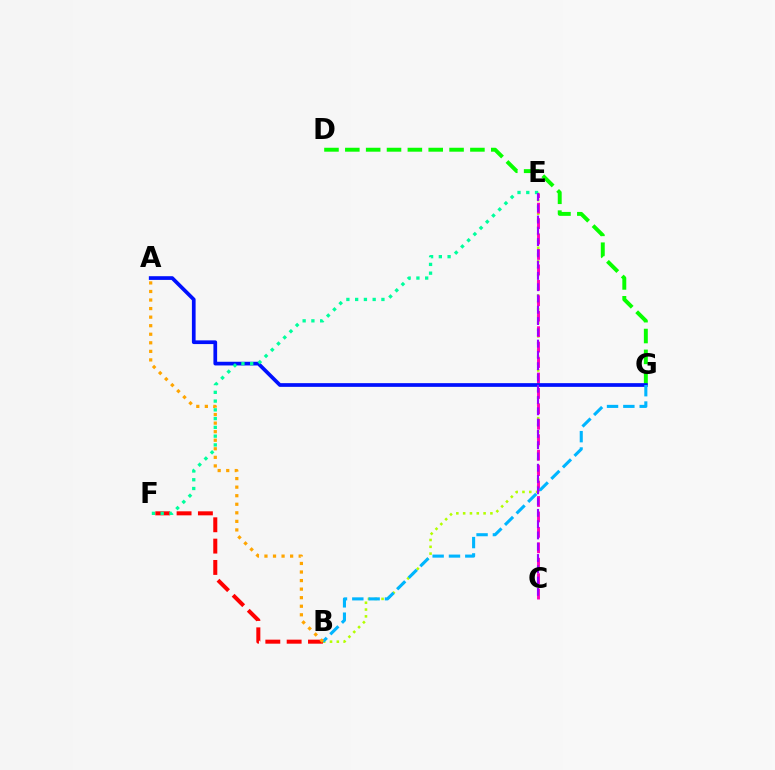{('B', 'E'): [{'color': '#b3ff00', 'line_style': 'dotted', 'thickness': 1.85}], ('C', 'E'): [{'color': '#ff00bd', 'line_style': 'dashed', 'thickness': 2.1}, {'color': '#9b00ff', 'line_style': 'dashed', 'thickness': 1.53}], ('D', 'G'): [{'color': '#08ff00', 'line_style': 'dashed', 'thickness': 2.83}], ('B', 'F'): [{'color': '#ff0000', 'line_style': 'dashed', 'thickness': 2.9}], ('A', 'G'): [{'color': '#0010ff', 'line_style': 'solid', 'thickness': 2.67}], ('E', 'F'): [{'color': '#00ff9d', 'line_style': 'dotted', 'thickness': 2.38}], ('B', 'G'): [{'color': '#00b5ff', 'line_style': 'dashed', 'thickness': 2.22}], ('A', 'B'): [{'color': '#ffa500', 'line_style': 'dotted', 'thickness': 2.32}]}